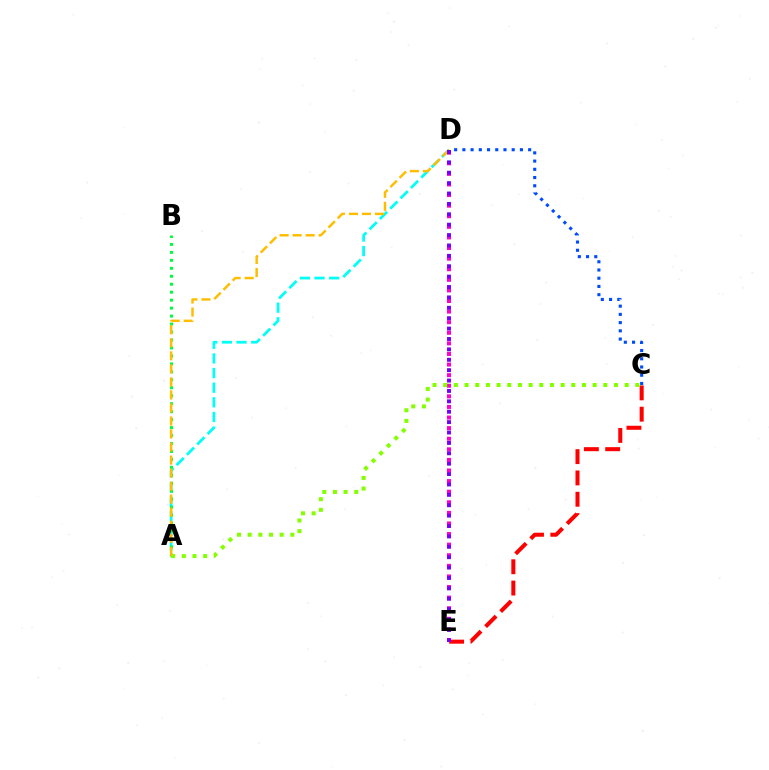{('D', 'E'): [{'color': '#ff00cf', 'line_style': 'dotted', 'thickness': 2.88}, {'color': '#7200ff', 'line_style': 'dotted', 'thickness': 2.82}], ('A', 'D'): [{'color': '#00fff6', 'line_style': 'dashed', 'thickness': 1.99}, {'color': '#ffbd00', 'line_style': 'dashed', 'thickness': 1.77}], ('A', 'B'): [{'color': '#00ff39', 'line_style': 'dotted', 'thickness': 2.16}], ('C', 'E'): [{'color': '#ff0000', 'line_style': 'dashed', 'thickness': 2.9}], ('A', 'C'): [{'color': '#84ff00', 'line_style': 'dotted', 'thickness': 2.9}], ('C', 'D'): [{'color': '#004bff', 'line_style': 'dotted', 'thickness': 2.23}]}